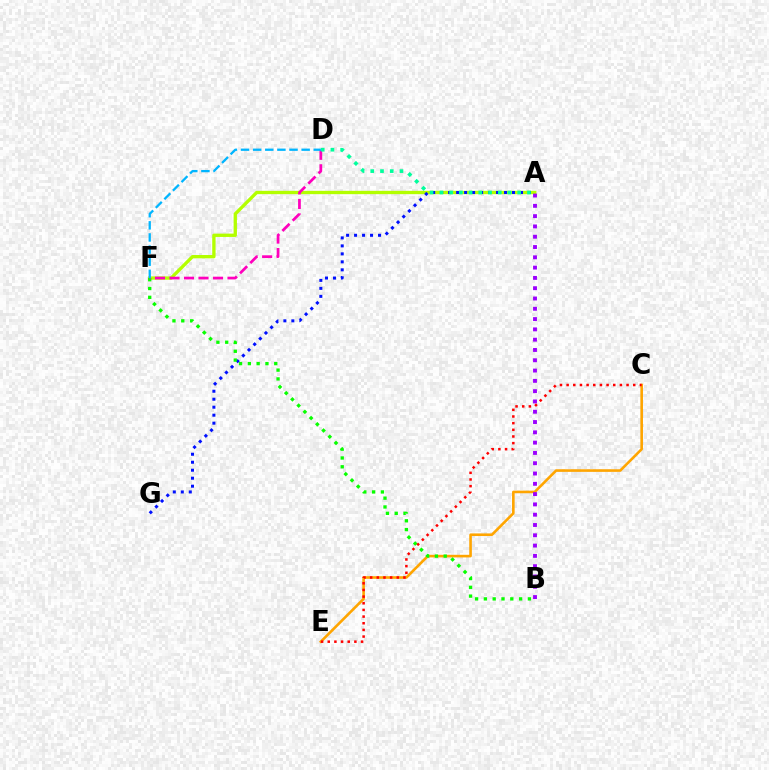{('A', 'F'): [{'color': '#b3ff00', 'line_style': 'solid', 'thickness': 2.4}], ('C', 'E'): [{'color': '#ffa500', 'line_style': 'solid', 'thickness': 1.88}, {'color': '#ff0000', 'line_style': 'dotted', 'thickness': 1.81}], ('A', 'G'): [{'color': '#0010ff', 'line_style': 'dotted', 'thickness': 2.17}], ('B', 'F'): [{'color': '#08ff00', 'line_style': 'dotted', 'thickness': 2.39}], ('D', 'F'): [{'color': '#ff00bd', 'line_style': 'dashed', 'thickness': 1.97}, {'color': '#00b5ff', 'line_style': 'dashed', 'thickness': 1.65}], ('A', 'B'): [{'color': '#9b00ff', 'line_style': 'dotted', 'thickness': 2.8}], ('A', 'D'): [{'color': '#00ff9d', 'line_style': 'dotted', 'thickness': 2.65}]}